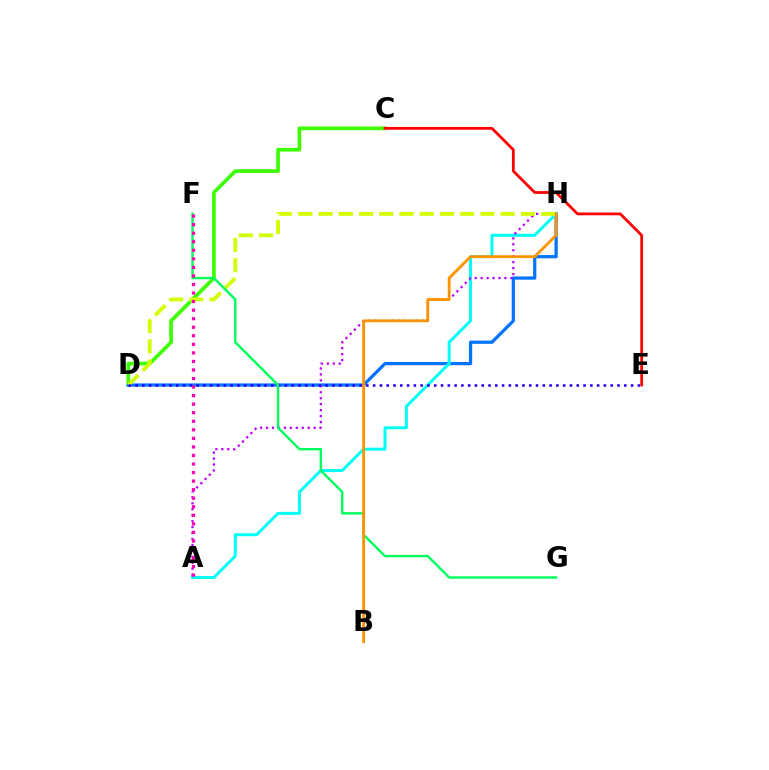{('C', 'D'): [{'color': '#3dff00', 'line_style': 'solid', 'thickness': 2.65}], ('D', 'H'): [{'color': '#0074ff', 'line_style': 'solid', 'thickness': 2.33}, {'color': '#d1ff00', 'line_style': 'dashed', 'thickness': 2.75}], ('C', 'E'): [{'color': '#ff0000', 'line_style': 'solid', 'thickness': 2.0}], ('A', 'H'): [{'color': '#00fff6', 'line_style': 'solid', 'thickness': 2.14}, {'color': '#b900ff', 'line_style': 'dotted', 'thickness': 1.62}], ('D', 'E'): [{'color': '#2500ff', 'line_style': 'dotted', 'thickness': 1.84}], ('F', 'G'): [{'color': '#00ff5c', 'line_style': 'solid', 'thickness': 1.73}], ('A', 'F'): [{'color': '#ff00ac', 'line_style': 'dotted', 'thickness': 2.32}], ('B', 'H'): [{'color': '#ff9400', 'line_style': 'solid', 'thickness': 2.05}]}